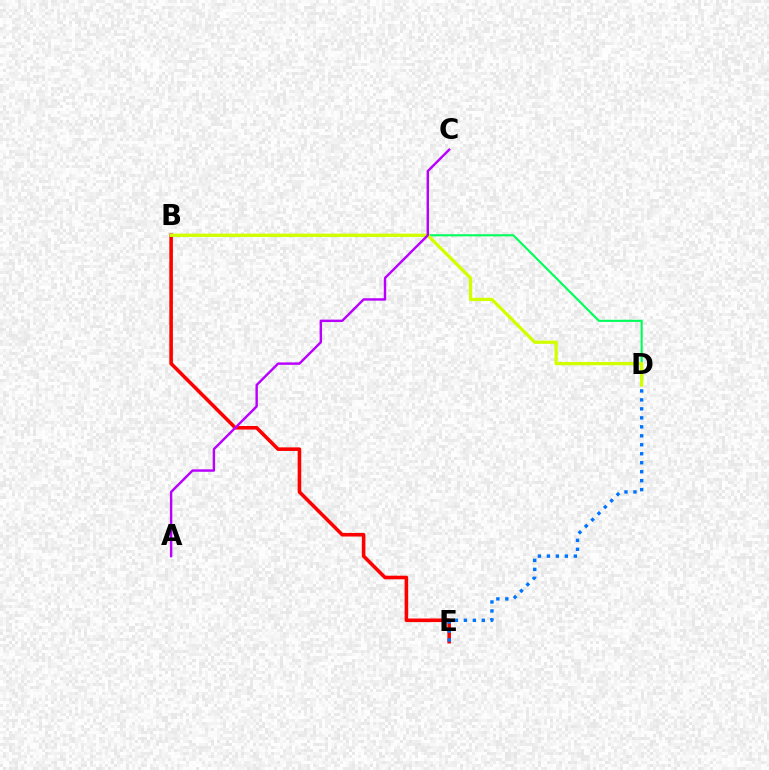{('B', 'E'): [{'color': '#ff0000', 'line_style': 'solid', 'thickness': 2.58}], ('D', 'E'): [{'color': '#0074ff', 'line_style': 'dotted', 'thickness': 2.44}], ('B', 'D'): [{'color': '#00ff5c', 'line_style': 'solid', 'thickness': 1.52}, {'color': '#d1ff00', 'line_style': 'solid', 'thickness': 2.37}], ('A', 'C'): [{'color': '#b900ff', 'line_style': 'solid', 'thickness': 1.74}]}